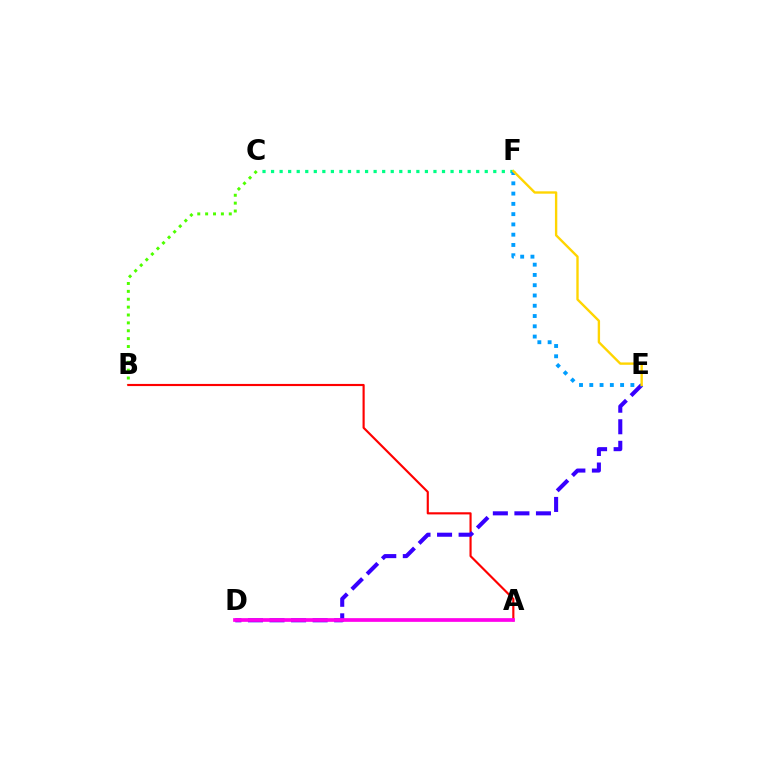{('B', 'C'): [{'color': '#4fff00', 'line_style': 'dotted', 'thickness': 2.14}], ('A', 'B'): [{'color': '#ff0000', 'line_style': 'solid', 'thickness': 1.55}], ('C', 'F'): [{'color': '#00ff86', 'line_style': 'dotted', 'thickness': 2.32}], ('D', 'E'): [{'color': '#3700ff', 'line_style': 'dashed', 'thickness': 2.93}], ('E', 'F'): [{'color': '#009eff', 'line_style': 'dotted', 'thickness': 2.79}, {'color': '#ffd500', 'line_style': 'solid', 'thickness': 1.71}], ('A', 'D'): [{'color': '#ff00ed', 'line_style': 'solid', 'thickness': 2.67}]}